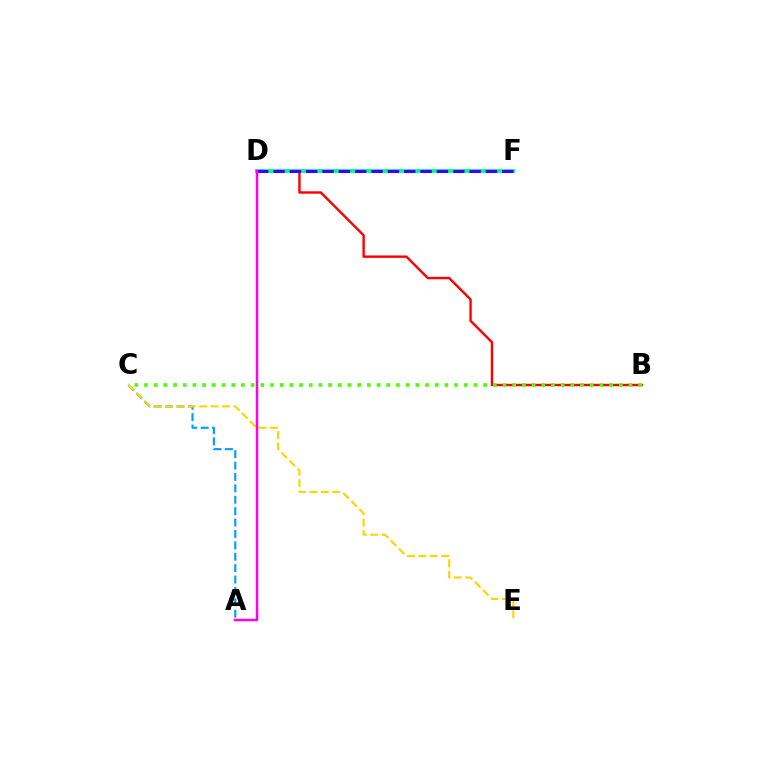{('B', 'D'): [{'color': '#ff0000', 'line_style': 'solid', 'thickness': 1.73}], ('A', 'C'): [{'color': '#009eff', 'line_style': 'dashed', 'thickness': 1.55}], ('D', 'F'): [{'color': '#00ff86', 'line_style': 'solid', 'thickness': 2.76}, {'color': '#3700ff', 'line_style': 'dashed', 'thickness': 2.22}], ('B', 'C'): [{'color': '#4fff00', 'line_style': 'dotted', 'thickness': 2.63}], ('C', 'E'): [{'color': '#ffd500', 'line_style': 'dashed', 'thickness': 1.55}], ('A', 'D'): [{'color': '#ff00ed', 'line_style': 'solid', 'thickness': 1.79}]}